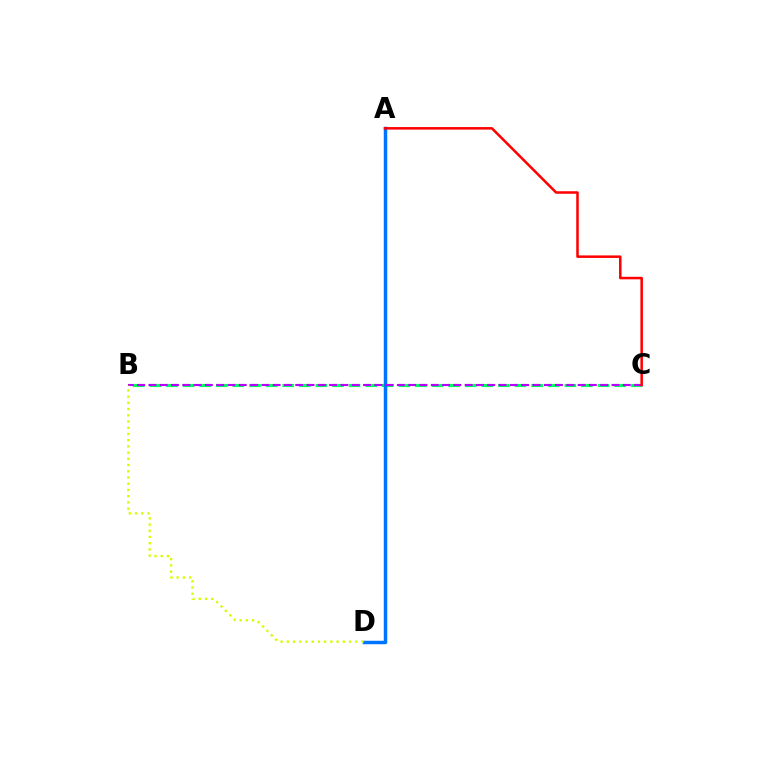{('B', 'C'): [{'color': '#00ff5c', 'line_style': 'dashed', 'thickness': 2.25}, {'color': '#b900ff', 'line_style': 'dashed', 'thickness': 1.53}], ('A', 'D'): [{'color': '#0074ff', 'line_style': 'solid', 'thickness': 2.49}], ('B', 'D'): [{'color': '#d1ff00', 'line_style': 'dotted', 'thickness': 1.69}], ('A', 'C'): [{'color': '#ff0000', 'line_style': 'solid', 'thickness': 1.82}]}